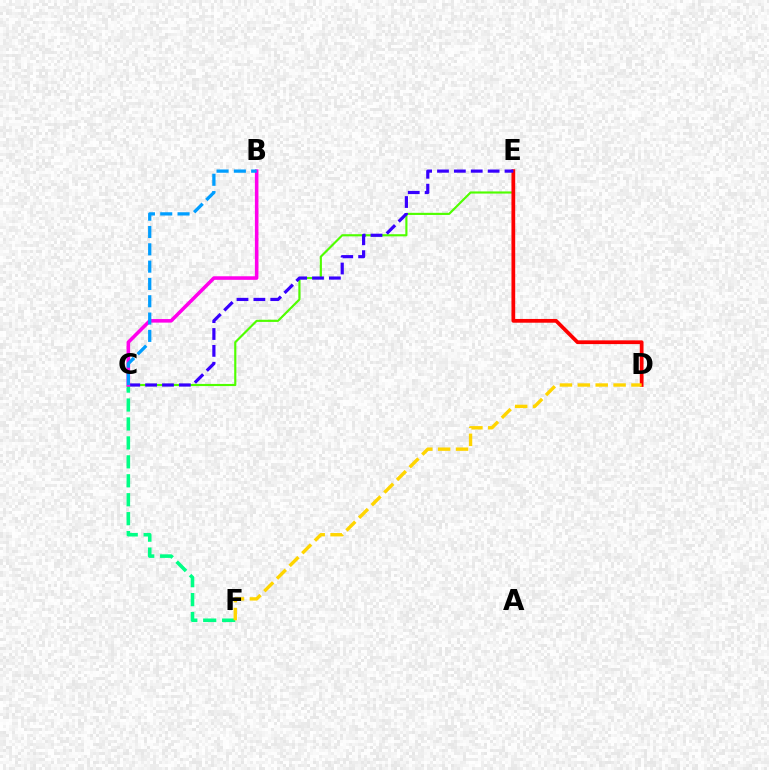{('C', 'E'): [{'color': '#4fff00', 'line_style': 'solid', 'thickness': 1.55}, {'color': '#3700ff', 'line_style': 'dashed', 'thickness': 2.29}], ('D', 'E'): [{'color': '#ff0000', 'line_style': 'solid', 'thickness': 2.69}], ('C', 'F'): [{'color': '#00ff86', 'line_style': 'dashed', 'thickness': 2.57}], ('D', 'F'): [{'color': '#ffd500', 'line_style': 'dashed', 'thickness': 2.43}], ('B', 'C'): [{'color': '#ff00ed', 'line_style': 'solid', 'thickness': 2.56}, {'color': '#009eff', 'line_style': 'dashed', 'thickness': 2.35}]}